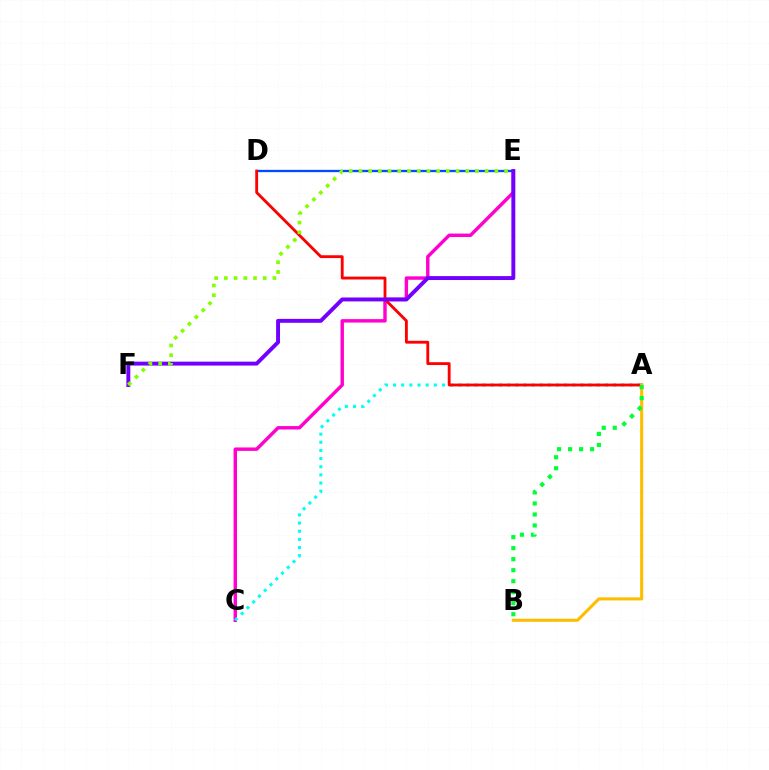{('C', 'E'): [{'color': '#ff00cf', 'line_style': 'solid', 'thickness': 2.46}], ('A', 'C'): [{'color': '#00fff6', 'line_style': 'dotted', 'thickness': 2.21}], ('D', 'E'): [{'color': '#004bff', 'line_style': 'solid', 'thickness': 1.67}], ('A', 'D'): [{'color': '#ff0000', 'line_style': 'solid', 'thickness': 2.05}], ('A', 'B'): [{'color': '#ffbd00', 'line_style': 'solid', 'thickness': 2.23}, {'color': '#00ff39', 'line_style': 'dotted', 'thickness': 2.99}], ('E', 'F'): [{'color': '#7200ff', 'line_style': 'solid', 'thickness': 2.82}, {'color': '#84ff00', 'line_style': 'dotted', 'thickness': 2.64}]}